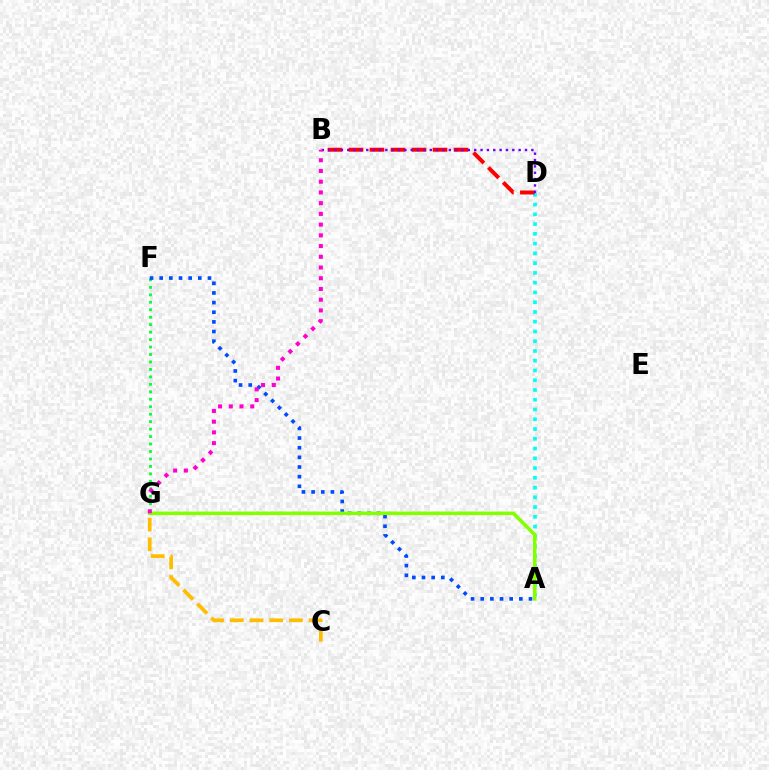{('F', 'G'): [{'color': '#00ff39', 'line_style': 'dotted', 'thickness': 2.03}], ('A', 'D'): [{'color': '#00fff6', 'line_style': 'dotted', 'thickness': 2.65}], ('A', 'F'): [{'color': '#004bff', 'line_style': 'dotted', 'thickness': 2.62}], ('B', 'D'): [{'color': '#ff0000', 'line_style': 'dashed', 'thickness': 2.86}, {'color': '#7200ff', 'line_style': 'dotted', 'thickness': 1.73}], ('C', 'G'): [{'color': '#ffbd00', 'line_style': 'dashed', 'thickness': 2.68}], ('A', 'G'): [{'color': '#84ff00', 'line_style': 'solid', 'thickness': 2.55}], ('B', 'G'): [{'color': '#ff00cf', 'line_style': 'dotted', 'thickness': 2.91}]}